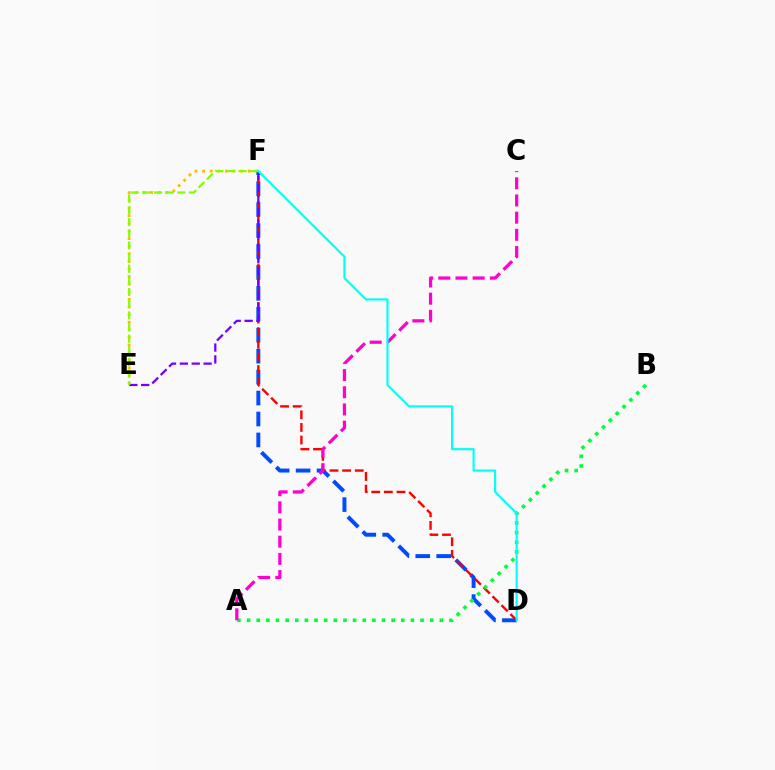{('E', 'F'): [{'color': '#ffbd00', 'line_style': 'dotted', 'thickness': 2.07}, {'color': '#7200ff', 'line_style': 'dashed', 'thickness': 1.61}, {'color': '#84ff00', 'line_style': 'dashed', 'thickness': 1.59}], ('D', 'F'): [{'color': '#004bff', 'line_style': 'dashed', 'thickness': 2.84}, {'color': '#ff0000', 'line_style': 'dashed', 'thickness': 1.71}, {'color': '#00fff6', 'line_style': 'solid', 'thickness': 1.55}], ('A', 'B'): [{'color': '#00ff39', 'line_style': 'dotted', 'thickness': 2.62}], ('A', 'C'): [{'color': '#ff00cf', 'line_style': 'dashed', 'thickness': 2.33}]}